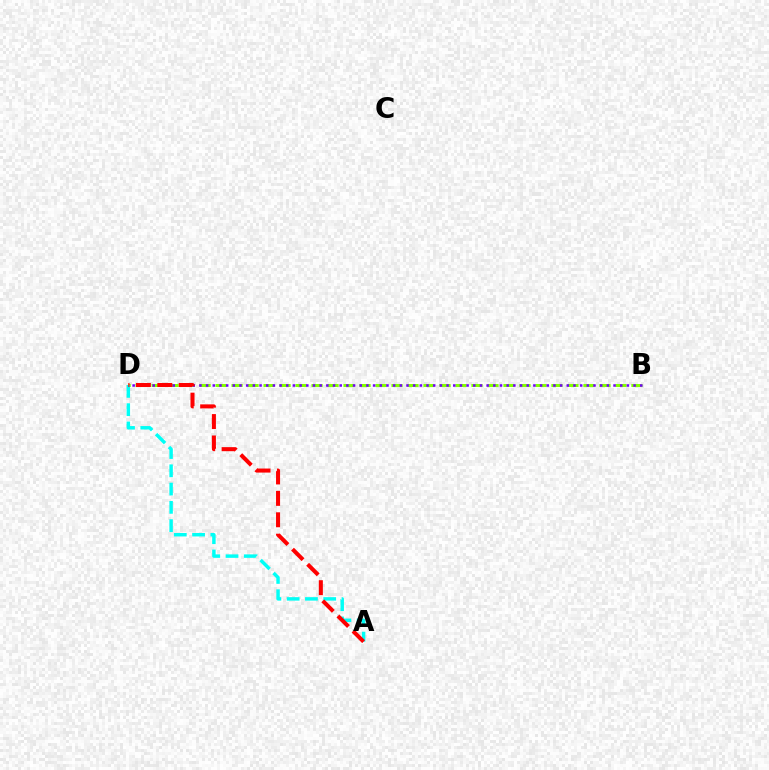{('B', 'D'): [{'color': '#84ff00', 'line_style': 'dashed', 'thickness': 2.17}, {'color': '#7200ff', 'line_style': 'dotted', 'thickness': 1.81}], ('A', 'D'): [{'color': '#00fff6', 'line_style': 'dashed', 'thickness': 2.48}, {'color': '#ff0000', 'line_style': 'dashed', 'thickness': 2.91}]}